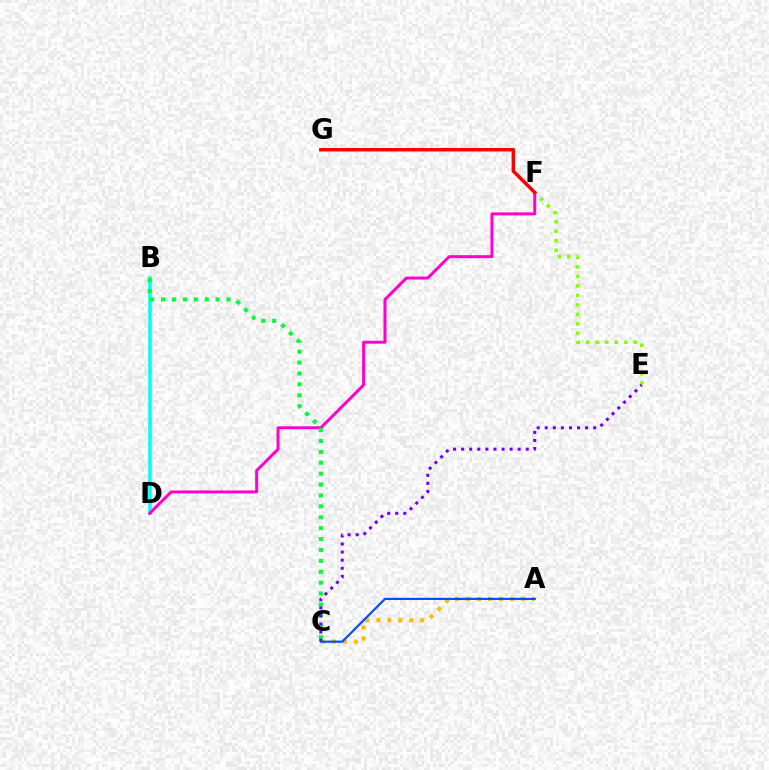{('A', 'C'): [{'color': '#ffbd00', 'line_style': 'dotted', 'thickness': 2.98}, {'color': '#004bff', 'line_style': 'solid', 'thickness': 1.55}], ('B', 'D'): [{'color': '#00fff6', 'line_style': 'solid', 'thickness': 2.54}], ('E', 'F'): [{'color': '#84ff00', 'line_style': 'dotted', 'thickness': 2.58}], ('D', 'F'): [{'color': '#ff00cf', 'line_style': 'solid', 'thickness': 2.15}], ('B', 'C'): [{'color': '#00ff39', 'line_style': 'dotted', 'thickness': 2.96}], ('C', 'E'): [{'color': '#7200ff', 'line_style': 'dotted', 'thickness': 2.19}], ('F', 'G'): [{'color': '#ff0000', 'line_style': 'solid', 'thickness': 2.51}]}